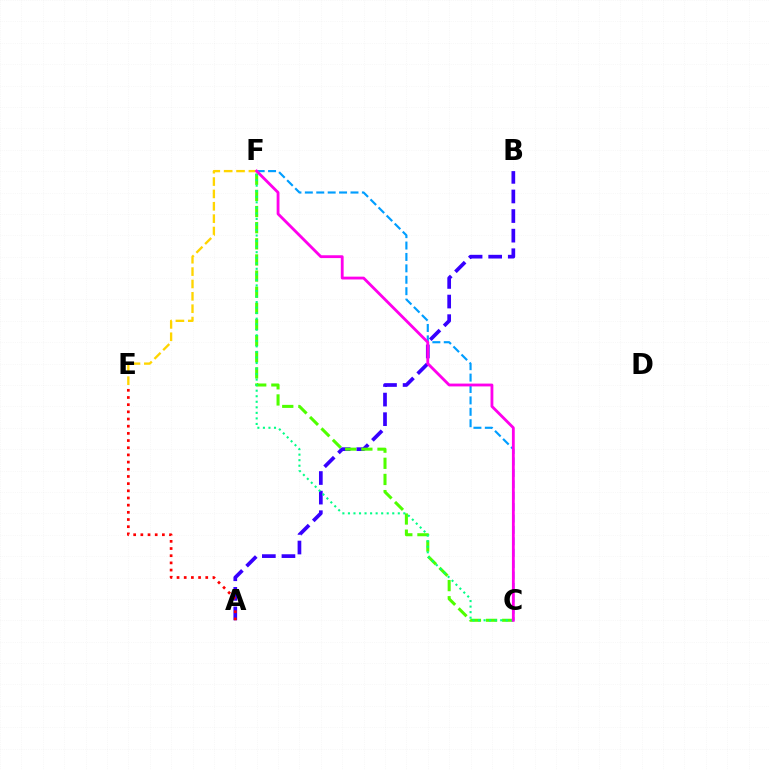{('A', 'B'): [{'color': '#3700ff', 'line_style': 'dashed', 'thickness': 2.66}], ('C', 'F'): [{'color': '#009eff', 'line_style': 'dashed', 'thickness': 1.55}, {'color': '#4fff00', 'line_style': 'dashed', 'thickness': 2.19}, {'color': '#00ff86', 'line_style': 'dotted', 'thickness': 1.51}, {'color': '#ff00ed', 'line_style': 'solid', 'thickness': 2.03}], ('A', 'E'): [{'color': '#ff0000', 'line_style': 'dotted', 'thickness': 1.95}], ('E', 'F'): [{'color': '#ffd500', 'line_style': 'dashed', 'thickness': 1.68}]}